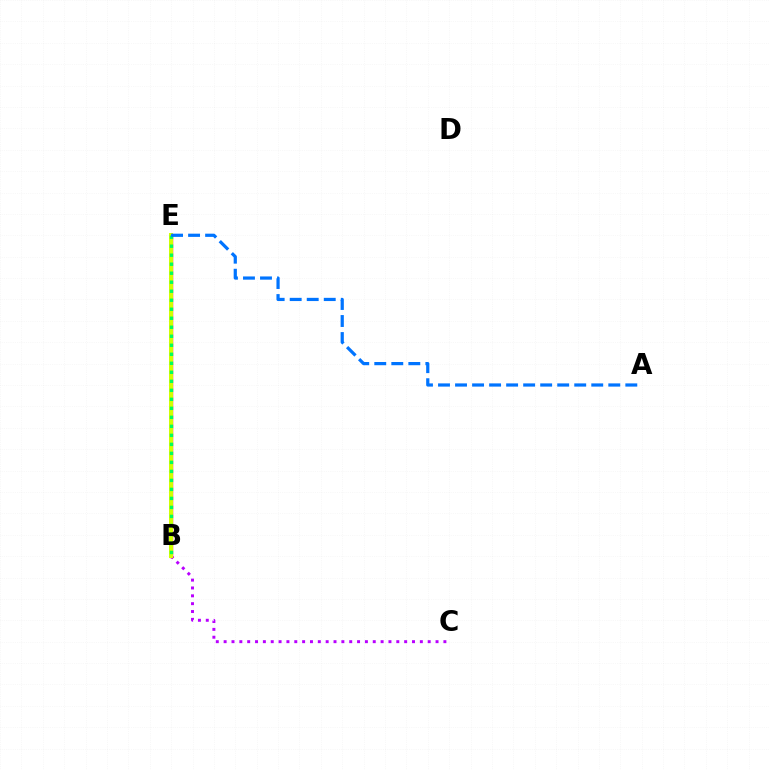{('B', 'C'): [{'color': '#b900ff', 'line_style': 'dotted', 'thickness': 2.13}], ('B', 'E'): [{'color': '#ff0000', 'line_style': 'solid', 'thickness': 2.43}, {'color': '#d1ff00', 'line_style': 'solid', 'thickness': 2.88}, {'color': '#00ff5c', 'line_style': 'dotted', 'thickness': 2.45}], ('A', 'E'): [{'color': '#0074ff', 'line_style': 'dashed', 'thickness': 2.31}]}